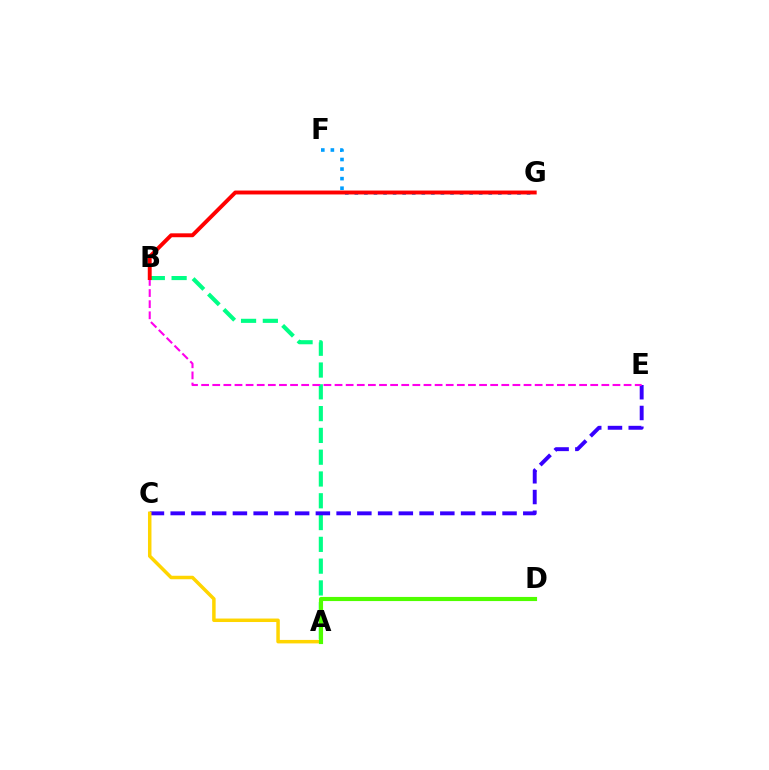{('F', 'G'): [{'color': '#009eff', 'line_style': 'dotted', 'thickness': 2.6}], ('A', 'B'): [{'color': '#00ff86', 'line_style': 'dashed', 'thickness': 2.96}], ('C', 'E'): [{'color': '#3700ff', 'line_style': 'dashed', 'thickness': 2.82}], ('A', 'C'): [{'color': '#ffd500', 'line_style': 'solid', 'thickness': 2.51}], ('A', 'D'): [{'color': '#4fff00', 'line_style': 'solid', 'thickness': 2.97}], ('B', 'E'): [{'color': '#ff00ed', 'line_style': 'dashed', 'thickness': 1.51}], ('B', 'G'): [{'color': '#ff0000', 'line_style': 'solid', 'thickness': 2.81}]}